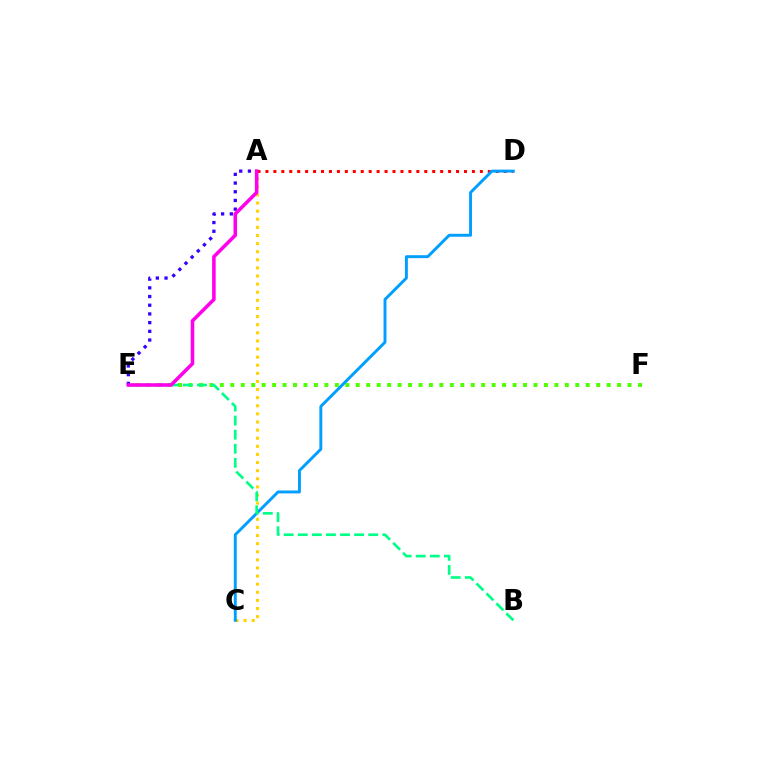{('A', 'C'): [{'color': '#ffd500', 'line_style': 'dotted', 'thickness': 2.2}], ('A', 'D'): [{'color': '#ff0000', 'line_style': 'dotted', 'thickness': 2.16}], ('E', 'F'): [{'color': '#4fff00', 'line_style': 'dotted', 'thickness': 2.84}], ('C', 'D'): [{'color': '#009eff', 'line_style': 'solid', 'thickness': 2.1}], ('B', 'E'): [{'color': '#00ff86', 'line_style': 'dashed', 'thickness': 1.91}], ('A', 'E'): [{'color': '#3700ff', 'line_style': 'dotted', 'thickness': 2.36}, {'color': '#ff00ed', 'line_style': 'solid', 'thickness': 2.56}]}